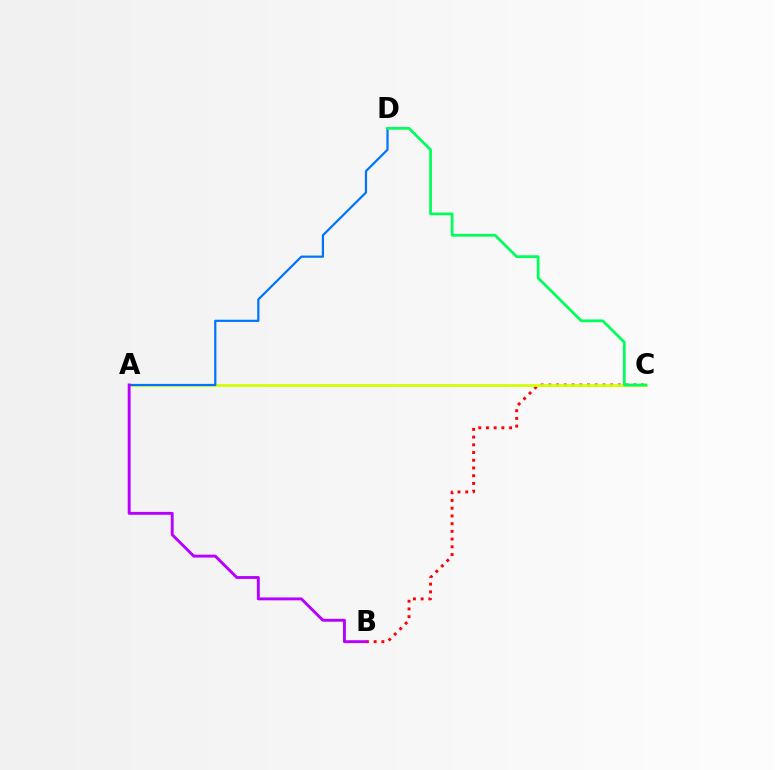{('B', 'C'): [{'color': '#ff0000', 'line_style': 'dotted', 'thickness': 2.1}], ('A', 'C'): [{'color': '#d1ff00', 'line_style': 'solid', 'thickness': 1.95}], ('A', 'D'): [{'color': '#0074ff', 'line_style': 'solid', 'thickness': 1.6}], ('C', 'D'): [{'color': '#00ff5c', 'line_style': 'solid', 'thickness': 1.98}], ('A', 'B'): [{'color': '#b900ff', 'line_style': 'solid', 'thickness': 2.08}]}